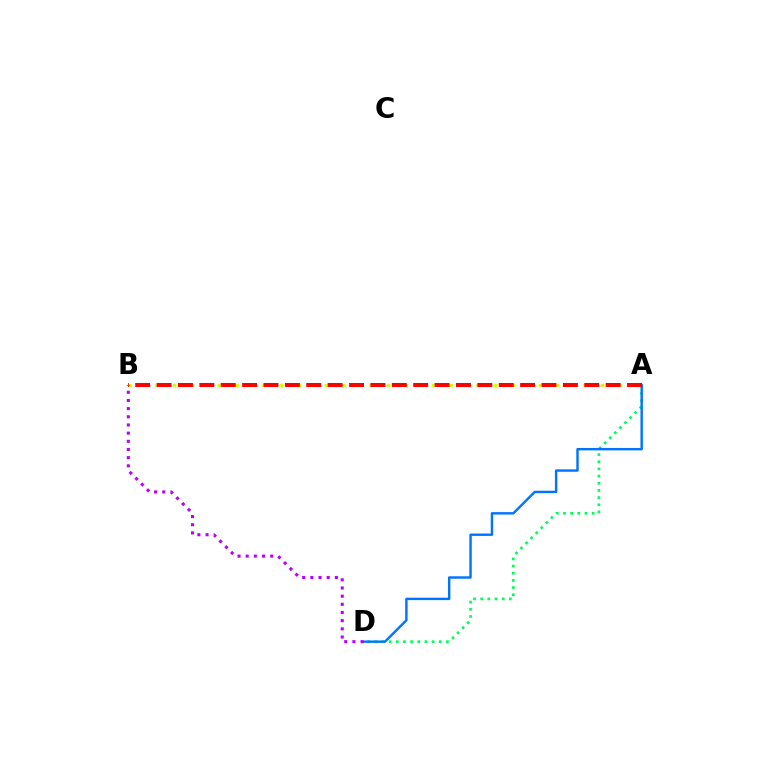{('A', 'B'): [{'color': '#d1ff00', 'line_style': 'dotted', 'thickness': 2.42}, {'color': '#ff0000', 'line_style': 'dashed', 'thickness': 2.91}], ('A', 'D'): [{'color': '#00ff5c', 'line_style': 'dotted', 'thickness': 1.95}, {'color': '#0074ff', 'line_style': 'solid', 'thickness': 1.74}], ('B', 'D'): [{'color': '#b900ff', 'line_style': 'dotted', 'thickness': 2.22}]}